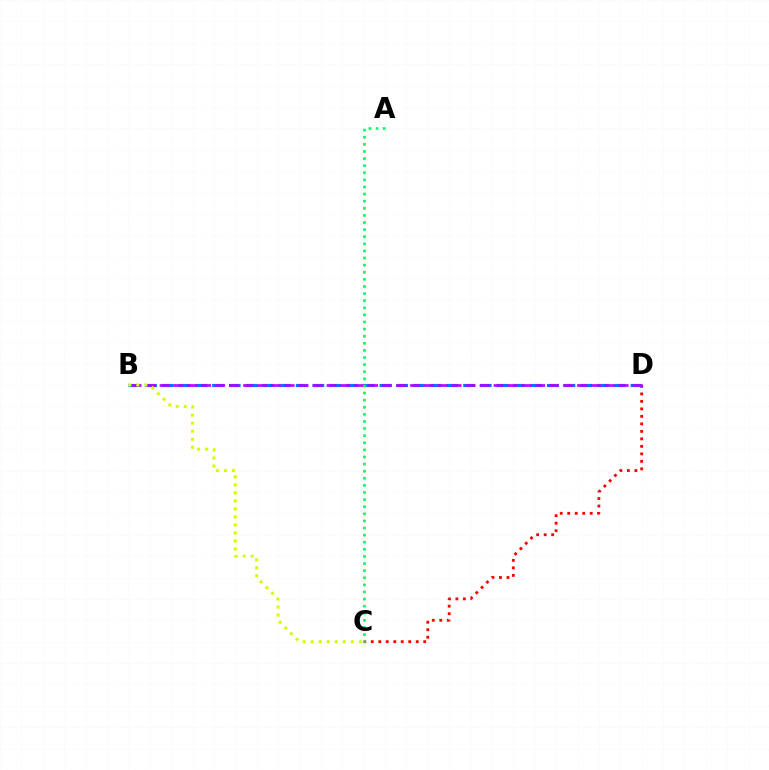{('C', 'D'): [{'color': '#ff0000', 'line_style': 'dotted', 'thickness': 2.04}], ('B', 'D'): [{'color': '#0074ff', 'line_style': 'dashed', 'thickness': 2.27}, {'color': '#b900ff', 'line_style': 'dashed', 'thickness': 1.89}], ('A', 'C'): [{'color': '#00ff5c', 'line_style': 'dotted', 'thickness': 1.93}], ('B', 'C'): [{'color': '#d1ff00', 'line_style': 'dotted', 'thickness': 2.18}]}